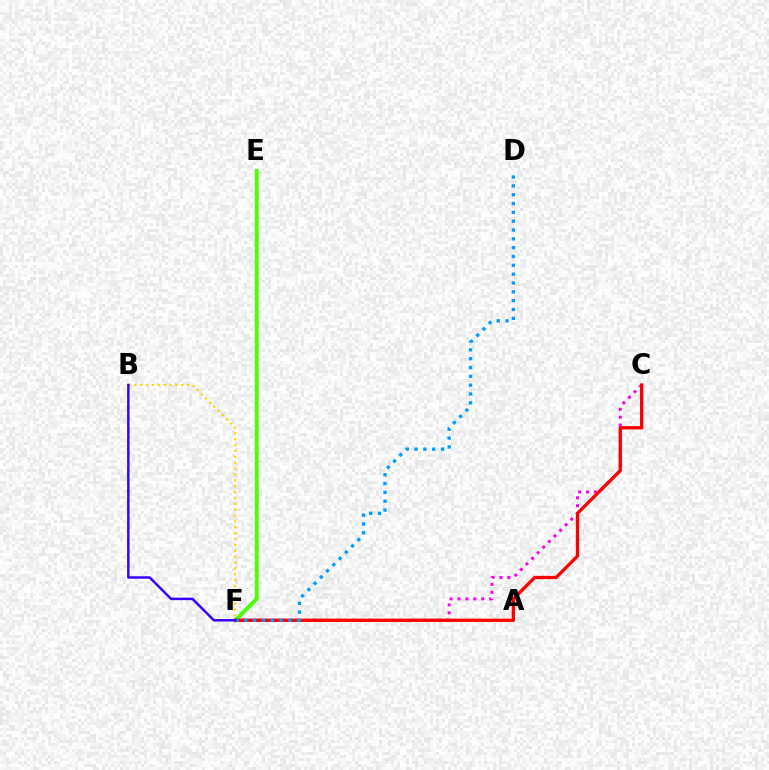{('B', 'F'): [{'color': '#ffd500', 'line_style': 'dotted', 'thickness': 1.59}, {'color': '#3700ff', 'line_style': 'solid', 'thickness': 1.77}], ('C', 'F'): [{'color': '#ff00ed', 'line_style': 'dotted', 'thickness': 2.15}, {'color': '#ff0000', 'line_style': 'solid', 'thickness': 2.38}], ('E', 'F'): [{'color': '#00ff86', 'line_style': 'solid', 'thickness': 2.36}, {'color': '#4fff00', 'line_style': 'solid', 'thickness': 2.76}], ('D', 'F'): [{'color': '#009eff', 'line_style': 'dotted', 'thickness': 2.4}]}